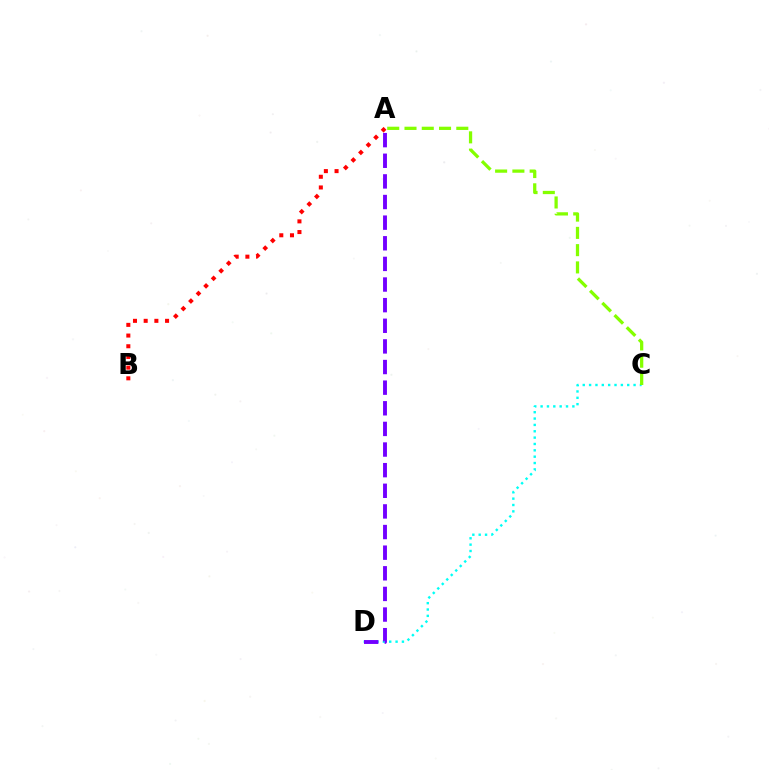{('C', 'D'): [{'color': '#00fff6', 'line_style': 'dotted', 'thickness': 1.73}], ('A', 'D'): [{'color': '#7200ff', 'line_style': 'dashed', 'thickness': 2.8}], ('A', 'C'): [{'color': '#84ff00', 'line_style': 'dashed', 'thickness': 2.35}], ('A', 'B'): [{'color': '#ff0000', 'line_style': 'dotted', 'thickness': 2.9}]}